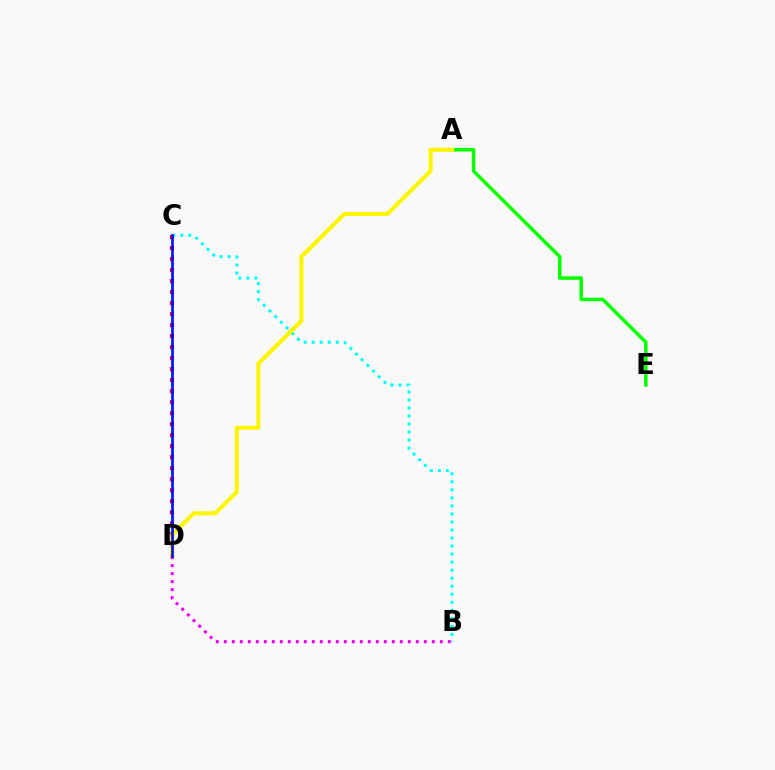{('C', 'D'): [{'color': '#ff0000', 'line_style': 'dotted', 'thickness': 2.99}, {'color': '#0010ff', 'line_style': 'solid', 'thickness': 1.92}], ('B', 'C'): [{'color': '#00fff6', 'line_style': 'dotted', 'thickness': 2.18}], ('A', 'E'): [{'color': '#08ff00', 'line_style': 'solid', 'thickness': 2.53}], ('A', 'D'): [{'color': '#fcf500', 'line_style': 'solid', 'thickness': 2.94}], ('B', 'D'): [{'color': '#ee00ff', 'line_style': 'dotted', 'thickness': 2.17}]}